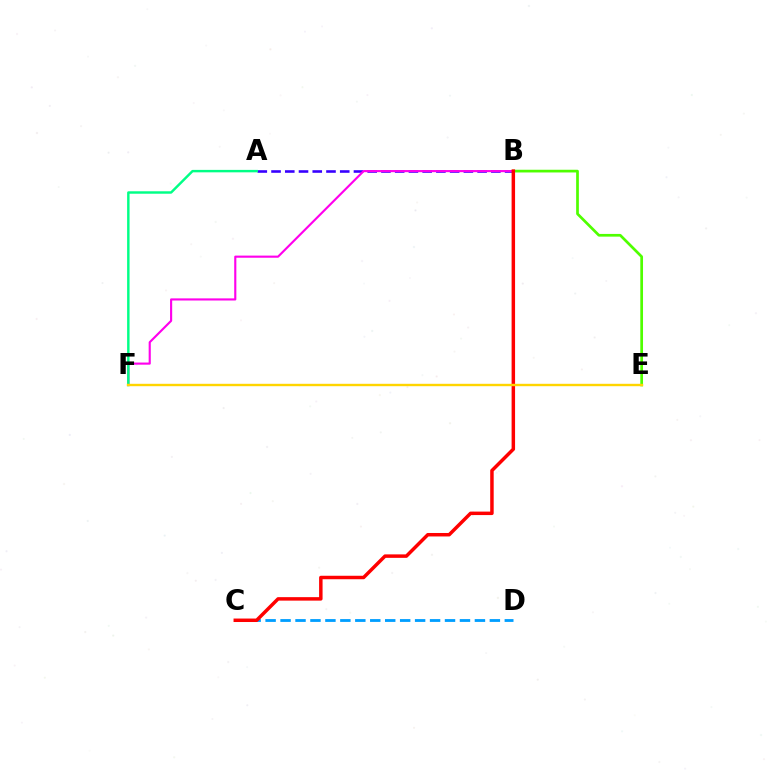{('B', 'E'): [{'color': '#4fff00', 'line_style': 'solid', 'thickness': 1.95}], ('A', 'B'): [{'color': '#3700ff', 'line_style': 'dashed', 'thickness': 1.87}], ('B', 'F'): [{'color': '#ff00ed', 'line_style': 'solid', 'thickness': 1.54}], ('A', 'F'): [{'color': '#00ff86', 'line_style': 'solid', 'thickness': 1.76}], ('C', 'D'): [{'color': '#009eff', 'line_style': 'dashed', 'thickness': 2.03}], ('B', 'C'): [{'color': '#ff0000', 'line_style': 'solid', 'thickness': 2.5}], ('E', 'F'): [{'color': '#ffd500', 'line_style': 'solid', 'thickness': 1.72}]}